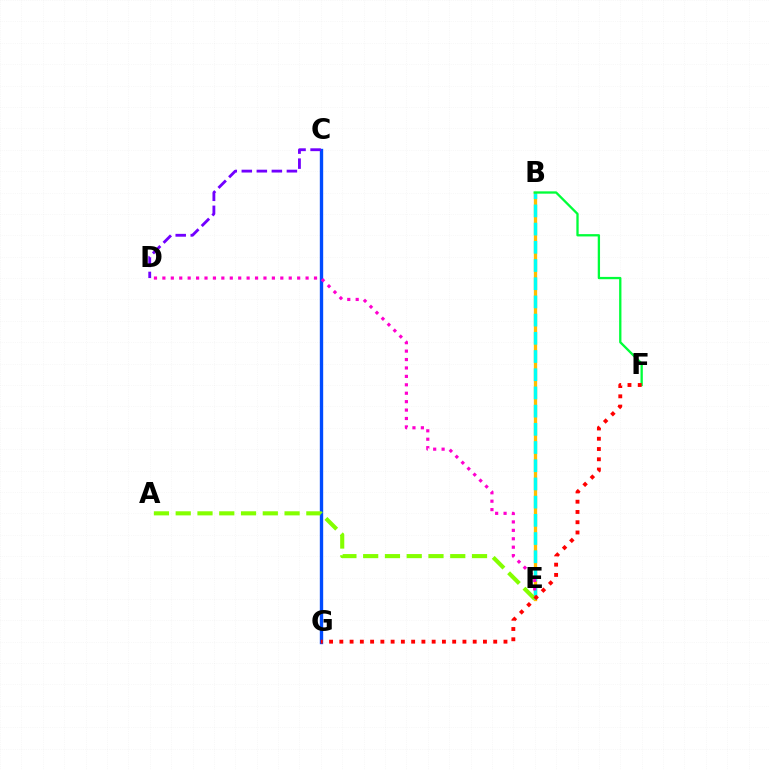{('B', 'E'): [{'color': '#ffbd00', 'line_style': 'solid', 'thickness': 2.38}, {'color': '#00fff6', 'line_style': 'dashed', 'thickness': 2.47}], ('C', 'G'): [{'color': '#004bff', 'line_style': 'solid', 'thickness': 2.42}], ('C', 'D'): [{'color': '#7200ff', 'line_style': 'dashed', 'thickness': 2.04}], ('D', 'E'): [{'color': '#ff00cf', 'line_style': 'dotted', 'thickness': 2.29}], ('A', 'E'): [{'color': '#84ff00', 'line_style': 'dashed', 'thickness': 2.96}], ('B', 'F'): [{'color': '#00ff39', 'line_style': 'solid', 'thickness': 1.66}], ('F', 'G'): [{'color': '#ff0000', 'line_style': 'dotted', 'thickness': 2.79}]}